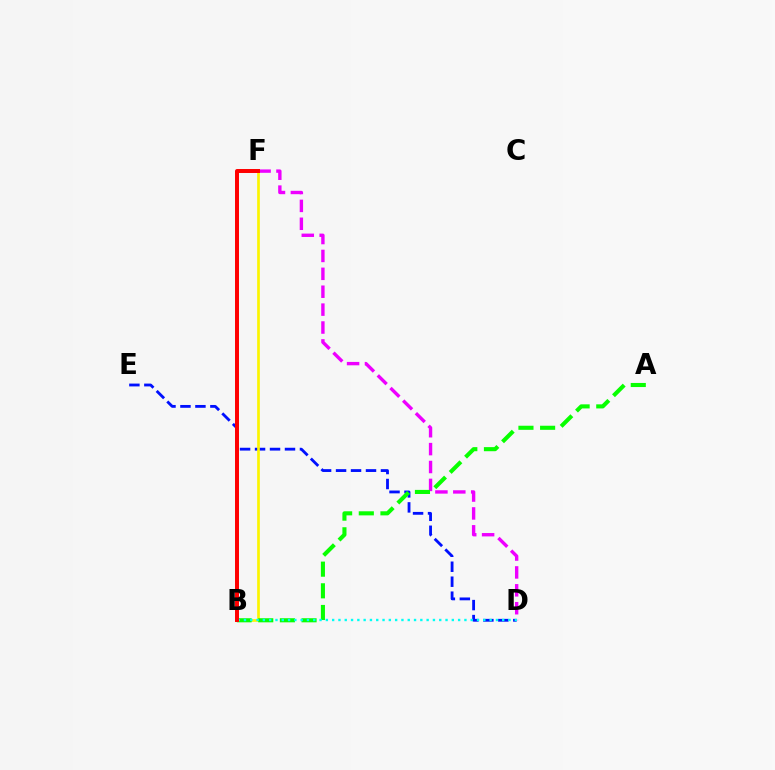{('D', 'F'): [{'color': '#ee00ff', 'line_style': 'dashed', 'thickness': 2.43}], ('D', 'E'): [{'color': '#0010ff', 'line_style': 'dashed', 'thickness': 2.03}], ('B', 'F'): [{'color': '#fcf500', 'line_style': 'solid', 'thickness': 1.93}, {'color': '#ff0000', 'line_style': 'solid', 'thickness': 2.86}], ('A', 'B'): [{'color': '#08ff00', 'line_style': 'dashed', 'thickness': 2.94}], ('B', 'D'): [{'color': '#00fff6', 'line_style': 'dotted', 'thickness': 1.71}]}